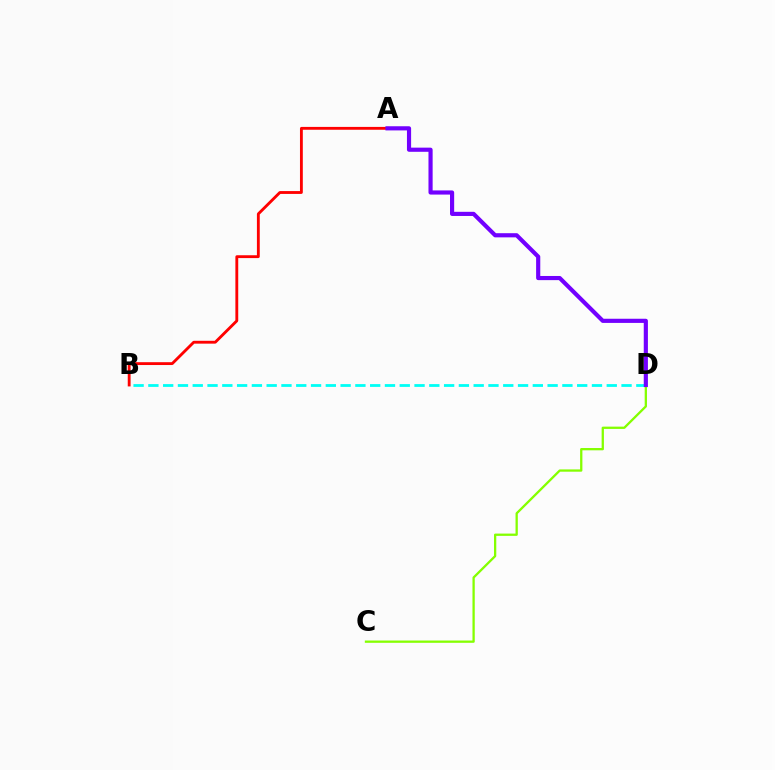{('B', 'D'): [{'color': '#00fff6', 'line_style': 'dashed', 'thickness': 2.01}], ('A', 'B'): [{'color': '#ff0000', 'line_style': 'solid', 'thickness': 2.05}], ('C', 'D'): [{'color': '#84ff00', 'line_style': 'solid', 'thickness': 1.65}], ('A', 'D'): [{'color': '#7200ff', 'line_style': 'solid', 'thickness': 2.99}]}